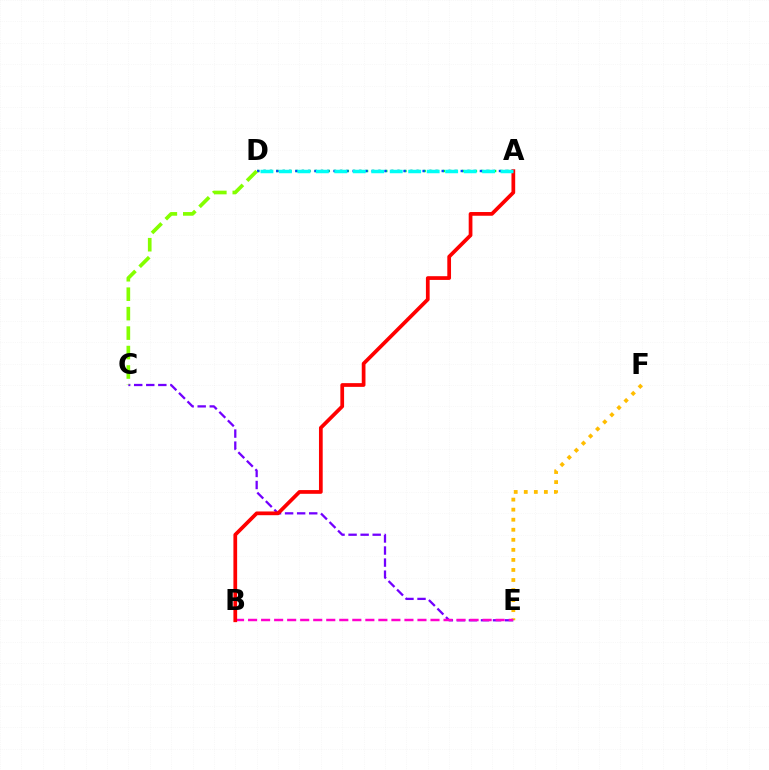{('E', 'F'): [{'color': '#ffbd00', 'line_style': 'dotted', 'thickness': 2.73}], ('C', 'E'): [{'color': '#7200ff', 'line_style': 'dashed', 'thickness': 1.64}], ('A', 'D'): [{'color': '#00ff39', 'line_style': 'dotted', 'thickness': 1.74}, {'color': '#004bff', 'line_style': 'dotted', 'thickness': 1.73}, {'color': '#00fff6', 'line_style': 'dashed', 'thickness': 2.51}], ('B', 'E'): [{'color': '#ff00cf', 'line_style': 'dashed', 'thickness': 1.77}], ('A', 'B'): [{'color': '#ff0000', 'line_style': 'solid', 'thickness': 2.68}], ('C', 'D'): [{'color': '#84ff00', 'line_style': 'dashed', 'thickness': 2.64}]}